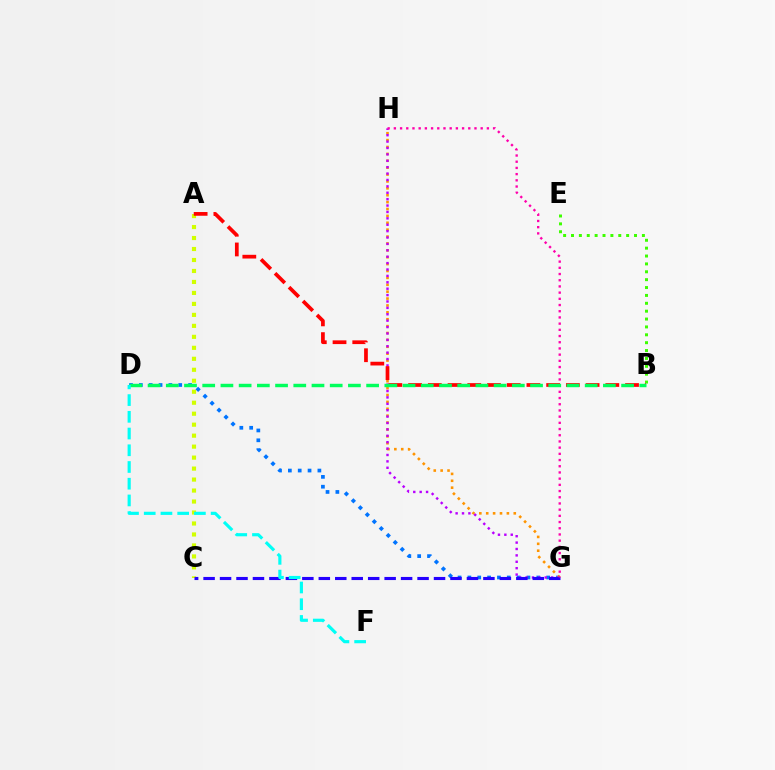{('A', 'C'): [{'color': '#d1ff00', 'line_style': 'dotted', 'thickness': 2.98}], ('D', 'G'): [{'color': '#0074ff', 'line_style': 'dotted', 'thickness': 2.67}], ('G', 'H'): [{'color': '#ff9400', 'line_style': 'dotted', 'thickness': 1.87}, {'color': '#b900ff', 'line_style': 'dotted', 'thickness': 1.74}, {'color': '#ff00ac', 'line_style': 'dotted', 'thickness': 1.68}], ('B', 'E'): [{'color': '#3dff00', 'line_style': 'dotted', 'thickness': 2.14}], ('C', 'G'): [{'color': '#2500ff', 'line_style': 'dashed', 'thickness': 2.24}], ('A', 'B'): [{'color': '#ff0000', 'line_style': 'dashed', 'thickness': 2.68}], ('B', 'D'): [{'color': '#00ff5c', 'line_style': 'dashed', 'thickness': 2.47}], ('D', 'F'): [{'color': '#00fff6', 'line_style': 'dashed', 'thickness': 2.27}]}